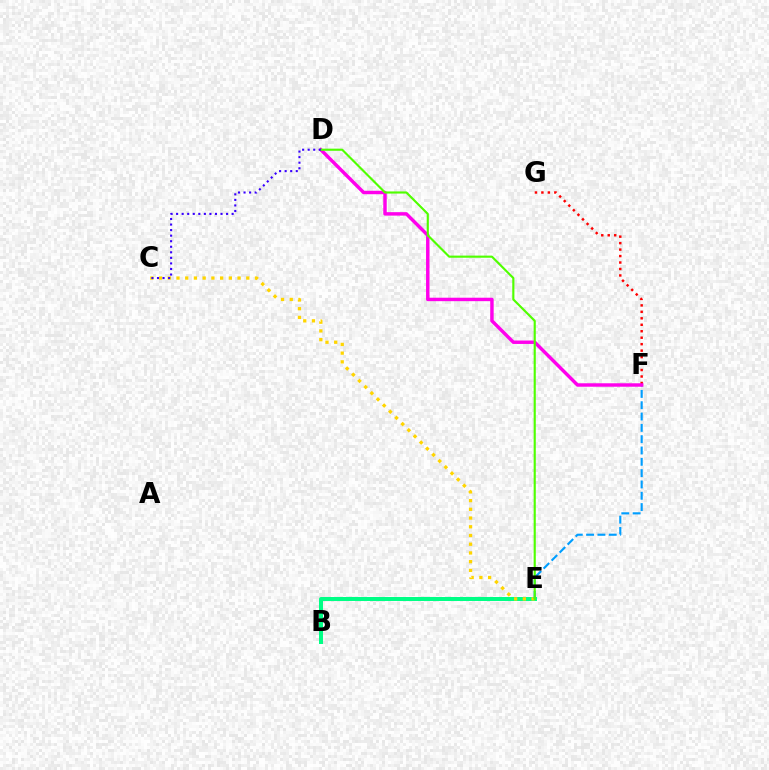{('F', 'G'): [{'color': '#ff0000', 'line_style': 'dotted', 'thickness': 1.76}], ('B', 'E'): [{'color': '#00ff86', 'line_style': 'solid', 'thickness': 2.88}], ('C', 'E'): [{'color': '#ffd500', 'line_style': 'dotted', 'thickness': 2.37}], ('E', 'F'): [{'color': '#009eff', 'line_style': 'dashed', 'thickness': 1.54}], ('D', 'F'): [{'color': '#ff00ed', 'line_style': 'solid', 'thickness': 2.48}], ('D', 'E'): [{'color': '#4fff00', 'line_style': 'solid', 'thickness': 1.54}], ('C', 'D'): [{'color': '#3700ff', 'line_style': 'dotted', 'thickness': 1.51}]}